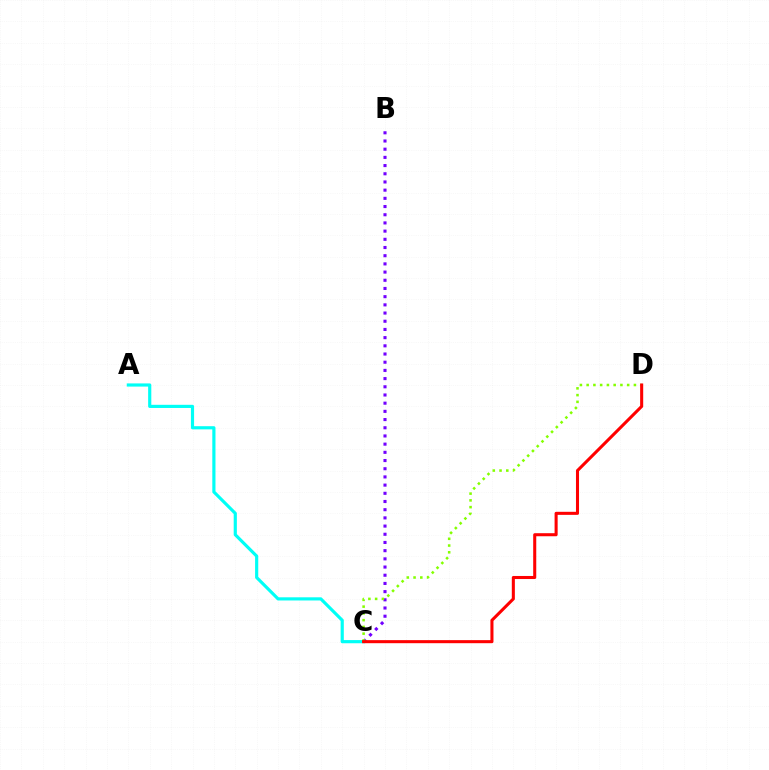{('B', 'C'): [{'color': '#7200ff', 'line_style': 'dotted', 'thickness': 2.23}], ('A', 'C'): [{'color': '#00fff6', 'line_style': 'solid', 'thickness': 2.28}], ('C', 'D'): [{'color': '#84ff00', 'line_style': 'dotted', 'thickness': 1.84}, {'color': '#ff0000', 'line_style': 'solid', 'thickness': 2.2}]}